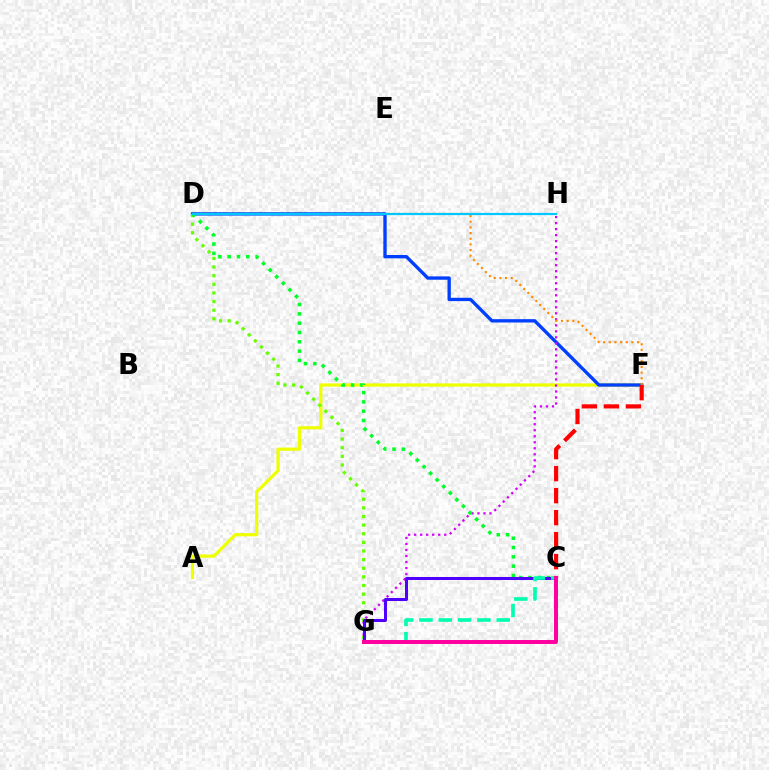{('A', 'F'): [{'color': '#eeff00', 'line_style': 'solid', 'thickness': 2.3}], ('D', 'F'): [{'color': '#003fff', 'line_style': 'solid', 'thickness': 2.4}, {'color': '#ff8800', 'line_style': 'dotted', 'thickness': 1.54}], ('G', 'H'): [{'color': '#d600ff', 'line_style': 'dotted', 'thickness': 1.63}], ('D', 'G'): [{'color': '#66ff00', 'line_style': 'dotted', 'thickness': 2.34}], ('C', 'D'): [{'color': '#00ff27', 'line_style': 'dotted', 'thickness': 2.53}], ('C', 'G'): [{'color': '#4f00ff', 'line_style': 'solid', 'thickness': 2.18}, {'color': '#00ffaf', 'line_style': 'dashed', 'thickness': 2.62}, {'color': '#ff00a0', 'line_style': 'solid', 'thickness': 2.86}], ('C', 'F'): [{'color': '#ff0000', 'line_style': 'dashed', 'thickness': 2.99}], ('D', 'H'): [{'color': '#00c7ff', 'line_style': 'solid', 'thickness': 1.61}]}